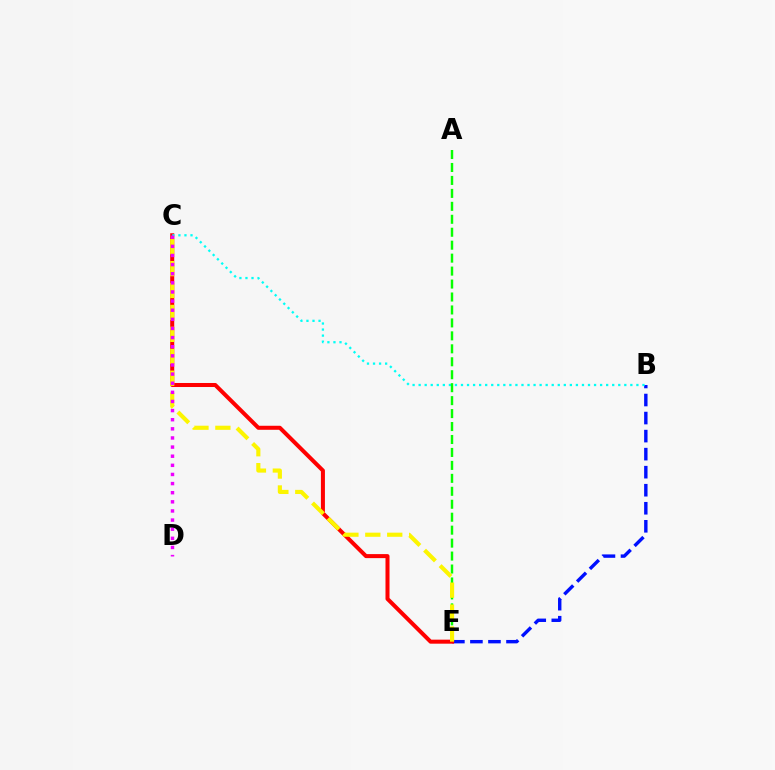{('B', 'E'): [{'color': '#0010ff', 'line_style': 'dashed', 'thickness': 2.45}], ('C', 'E'): [{'color': '#ff0000', 'line_style': 'solid', 'thickness': 2.9}, {'color': '#fcf500', 'line_style': 'dashed', 'thickness': 2.98}], ('B', 'C'): [{'color': '#00fff6', 'line_style': 'dotted', 'thickness': 1.64}], ('A', 'E'): [{'color': '#08ff00', 'line_style': 'dashed', 'thickness': 1.76}], ('C', 'D'): [{'color': '#ee00ff', 'line_style': 'dotted', 'thickness': 2.48}]}